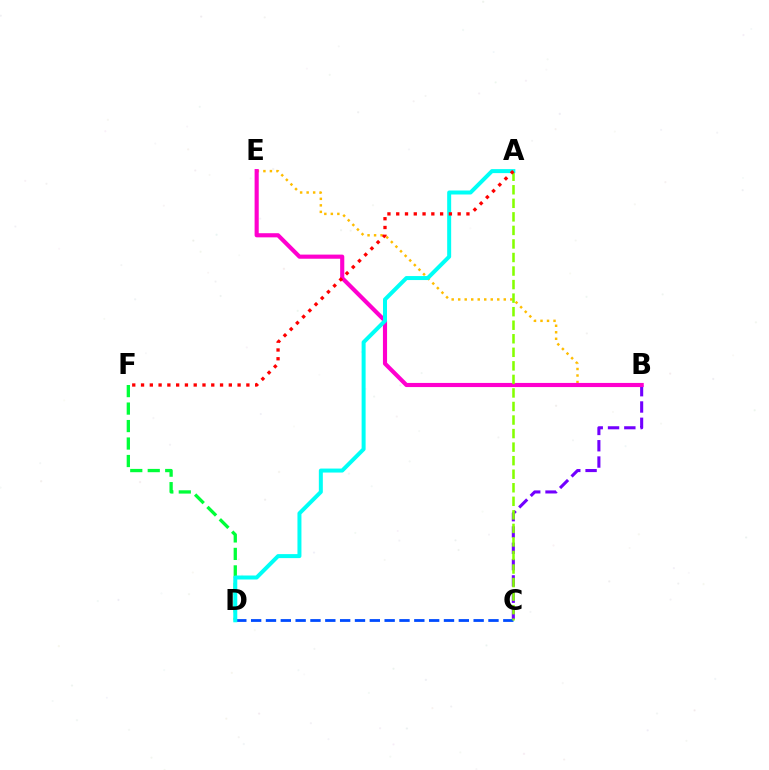{('B', 'C'): [{'color': '#7200ff', 'line_style': 'dashed', 'thickness': 2.22}], ('C', 'D'): [{'color': '#004bff', 'line_style': 'dashed', 'thickness': 2.02}], ('B', 'E'): [{'color': '#ffbd00', 'line_style': 'dotted', 'thickness': 1.77}, {'color': '#ff00cf', 'line_style': 'solid', 'thickness': 2.98}], ('D', 'F'): [{'color': '#00ff39', 'line_style': 'dashed', 'thickness': 2.37}], ('A', 'C'): [{'color': '#84ff00', 'line_style': 'dashed', 'thickness': 1.84}], ('A', 'D'): [{'color': '#00fff6', 'line_style': 'solid', 'thickness': 2.87}], ('A', 'F'): [{'color': '#ff0000', 'line_style': 'dotted', 'thickness': 2.38}]}